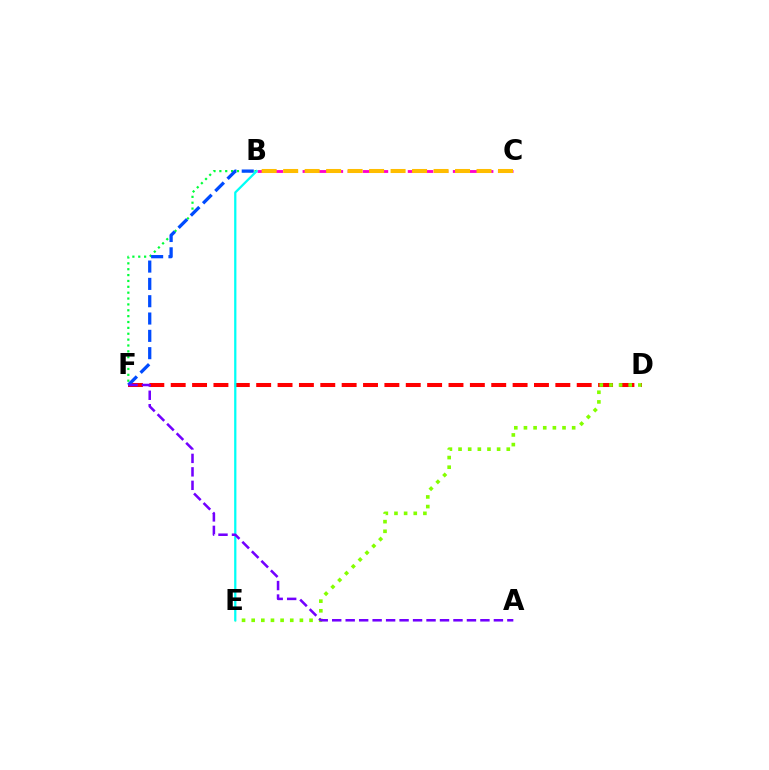{('B', 'F'): [{'color': '#00ff39', 'line_style': 'dotted', 'thickness': 1.59}, {'color': '#004bff', 'line_style': 'dashed', 'thickness': 2.35}], ('D', 'F'): [{'color': '#ff0000', 'line_style': 'dashed', 'thickness': 2.9}], ('B', 'C'): [{'color': '#ff00cf', 'line_style': 'dashed', 'thickness': 2.04}, {'color': '#ffbd00', 'line_style': 'dashed', 'thickness': 2.92}], ('D', 'E'): [{'color': '#84ff00', 'line_style': 'dotted', 'thickness': 2.62}], ('B', 'E'): [{'color': '#00fff6', 'line_style': 'solid', 'thickness': 1.63}], ('A', 'F'): [{'color': '#7200ff', 'line_style': 'dashed', 'thickness': 1.83}]}